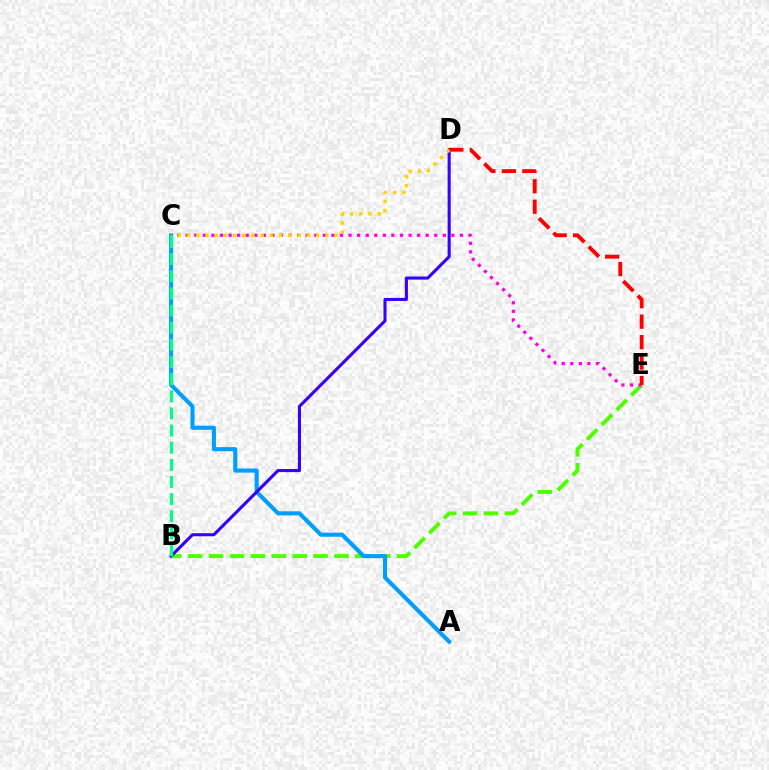{('B', 'E'): [{'color': '#4fff00', 'line_style': 'dashed', 'thickness': 2.84}], ('C', 'E'): [{'color': '#ff00ed', 'line_style': 'dotted', 'thickness': 2.33}], ('A', 'C'): [{'color': '#009eff', 'line_style': 'solid', 'thickness': 2.94}], ('B', 'D'): [{'color': '#3700ff', 'line_style': 'solid', 'thickness': 2.22}], ('B', 'C'): [{'color': '#00ff86', 'line_style': 'dashed', 'thickness': 2.33}], ('D', 'E'): [{'color': '#ff0000', 'line_style': 'dashed', 'thickness': 2.78}], ('C', 'D'): [{'color': '#ffd500', 'line_style': 'dotted', 'thickness': 2.51}]}